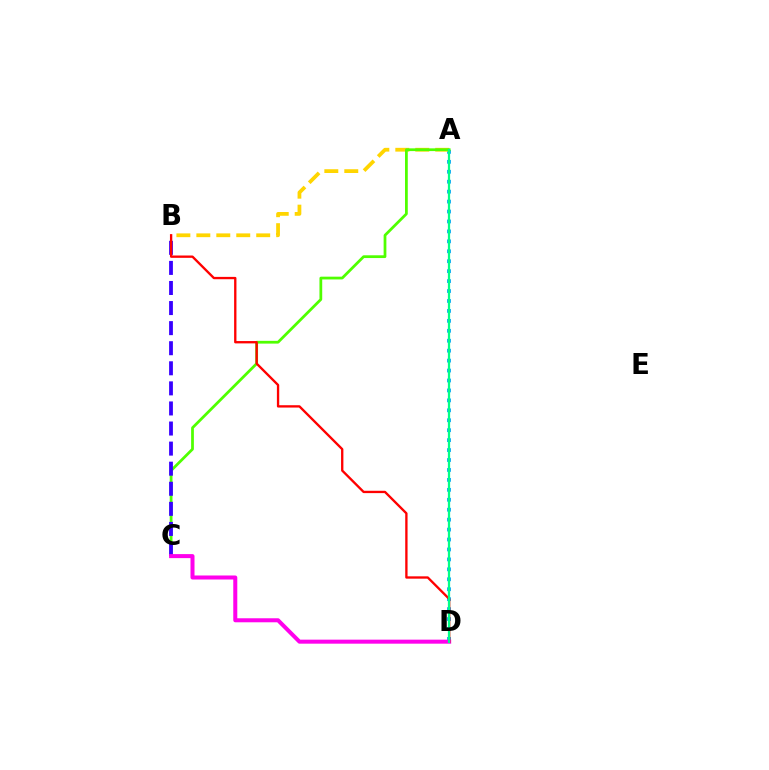{('A', 'D'): [{'color': '#009eff', 'line_style': 'dotted', 'thickness': 2.7}, {'color': '#00ff86', 'line_style': 'solid', 'thickness': 1.62}], ('A', 'B'): [{'color': '#ffd500', 'line_style': 'dashed', 'thickness': 2.71}], ('A', 'C'): [{'color': '#4fff00', 'line_style': 'solid', 'thickness': 1.99}], ('B', 'C'): [{'color': '#3700ff', 'line_style': 'dashed', 'thickness': 2.73}], ('C', 'D'): [{'color': '#ff00ed', 'line_style': 'solid', 'thickness': 2.89}], ('B', 'D'): [{'color': '#ff0000', 'line_style': 'solid', 'thickness': 1.68}]}